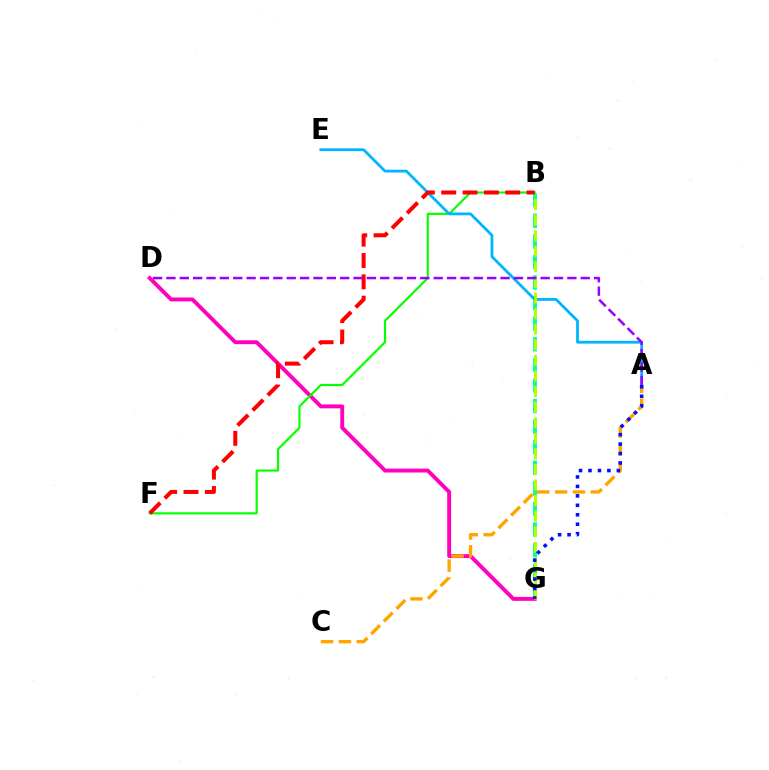{('B', 'G'): [{'color': '#00ff9d', 'line_style': 'dashed', 'thickness': 2.8}, {'color': '#b3ff00', 'line_style': 'dashed', 'thickness': 2.12}], ('D', 'G'): [{'color': '#ff00bd', 'line_style': 'solid', 'thickness': 2.81}], ('B', 'F'): [{'color': '#08ff00', 'line_style': 'solid', 'thickness': 1.57}, {'color': '#ff0000', 'line_style': 'dashed', 'thickness': 2.9}], ('A', 'E'): [{'color': '#00b5ff', 'line_style': 'solid', 'thickness': 2.02}], ('A', 'C'): [{'color': '#ffa500', 'line_style': 'dashed', 'thickness': 2.42}], ('A', 'D'): [{'color': '#9b00ff', 'line_style': 'dashed', 'thickness': 1.82}], ('A', 'G'): [{'color': '#0010ff', 'line_style': 'dotted', 'thickness': 2.57}]}